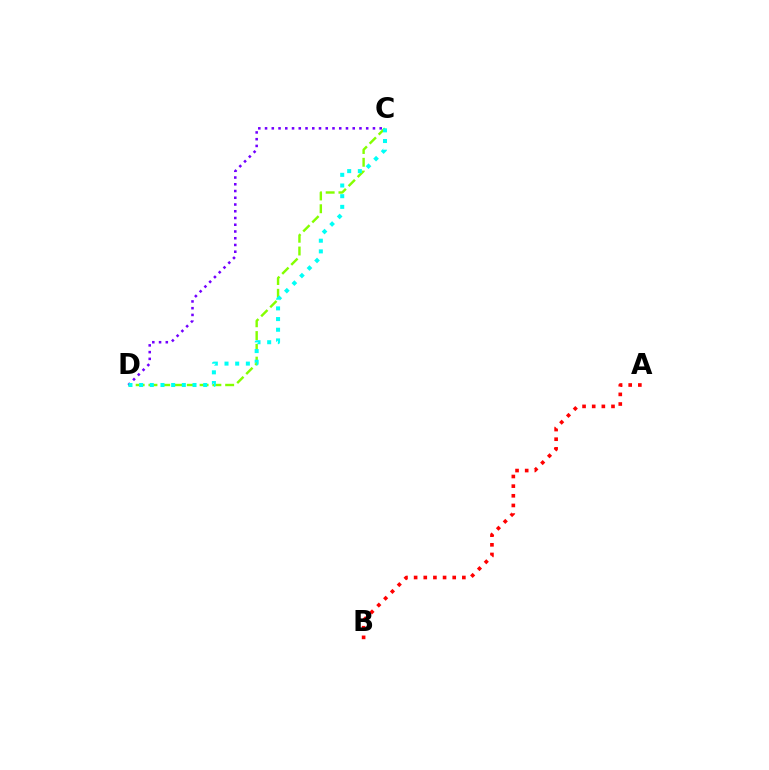{('C', 'D'): [{'color': '#84ff00', 'line_style': 'dashed', 'thickness': 1.74}, {'color': '#7200ff', 'line_style': 'dotted', 'thickness': 1.83}, {'color': '#00fff6', 'line_style': 'dotted', 'thickness': 2.9}], ('A', 'B'): [{'color': '#ff0000', 'line_style': 'dotted', 'thickness': 2.62}]}